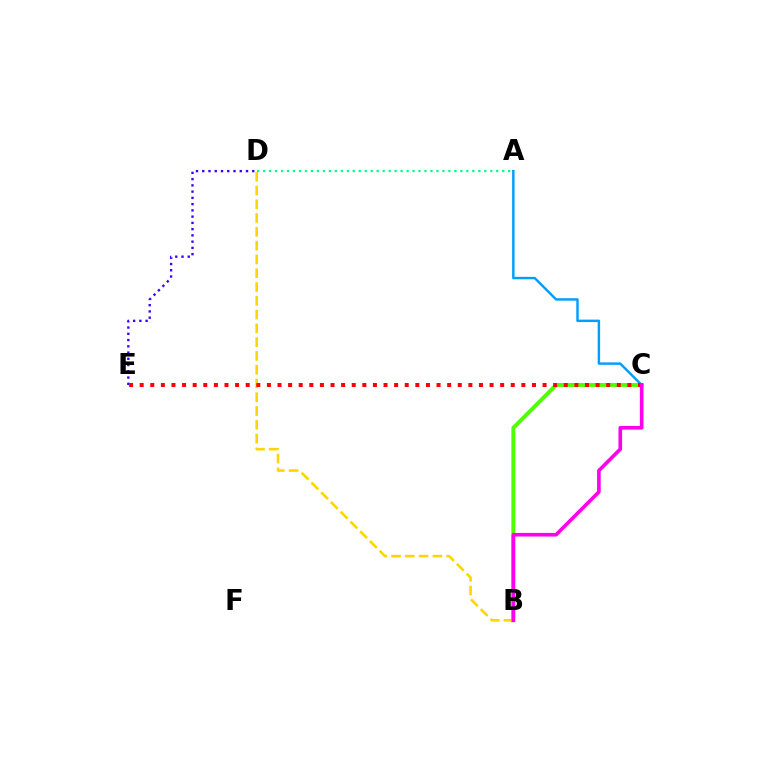{('D', 'E'): [{'color': '#3700ff', 'line_style': 'dotted', 'thickness': 1.7}], ('B', 'C'): [{'color': '#4fff00', 'line_style': 'solid', 'thickness': 2.81}, {'color': '#ff00ed', 'line_style': 'solid', 'thickness': 2.62}], ('B', 'D'): [{'color': '#ffd500', 'line_style': 'dashed', 'thickness': 1.87}], ('A', 'C'): [{'color': '#009eff', 'line_style': 'solid', 'thickness': 1.76}], ('C', 'E'): [{'color': '#ff0000', 'line_style': 'dotted', 'thickness': 2.88}], ('A', 'D'): [{'color': '#00ff86', 'line_style': 'dotted', 'thickness': 1.62}]}